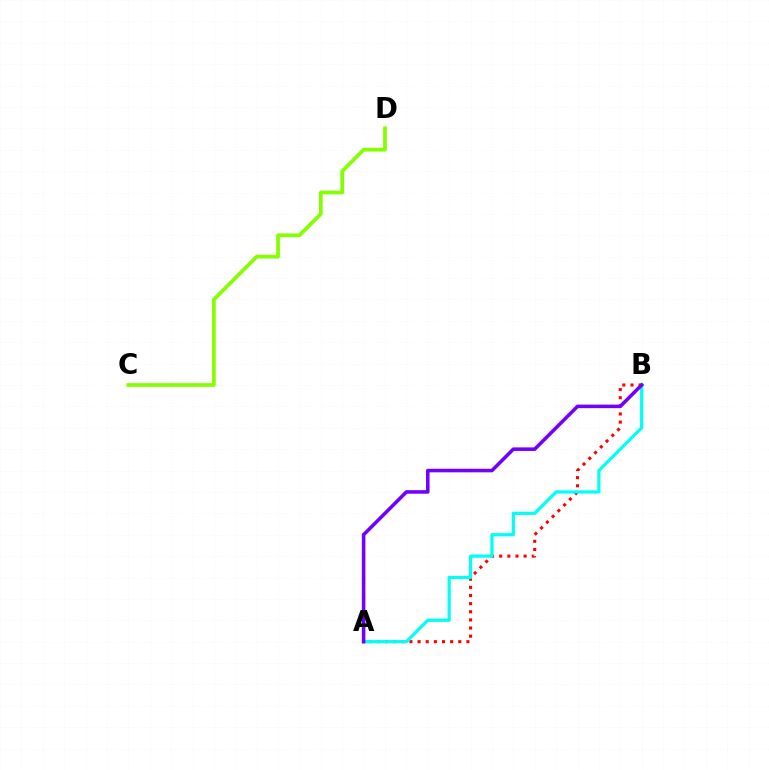{('A', 'B'): [{'color': '#ff0000', 'line_style': 'dotted', 'thickness': 2.21}, {'color': '#00fff6', 'line_style': 'solid', 'thickness': 2.32}, {'color': '#7200ff', 'line_style': 'solid', 'thickness': 2.56}], ('C', 'D'): [{'color': '#84ff00', 'line_style': 'solid', 'thickness': 2.67}]}